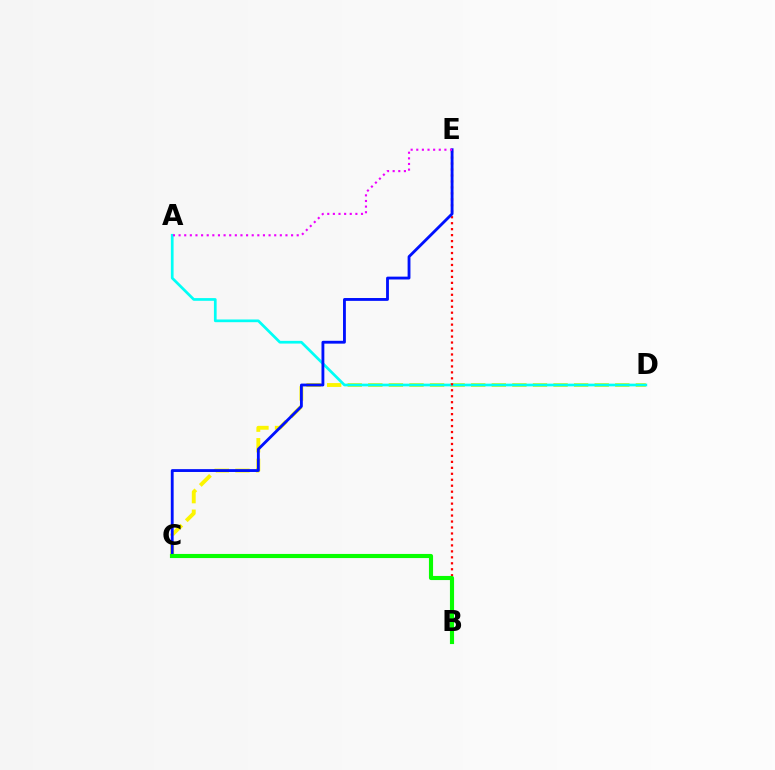{('C', 'D'): [{'color': '#fcf500', 'line_style': 'dashed', 'thickness': 2.8}], ('A', 'D'): [{'color': '#00fff6', 'line_style': 'solid', 'thickness': 1.95}], ('B', 'E'): [{'color': '#ff0000', 'line_style': 'dotted', 'thickness': 1.62}], ('C', 'E'): [{'color': '#0010ff', 'line_style': 'solid', 'thickness': 2.04}], ('B', 'C'): [{'color': '#08ff00', 'line_style': 'solid', 'thickness': 2.97}], ('A', 'E'): [{'color': '#ee00ff', 'line_style': 'dotted', 'thickness': 1.53}]}